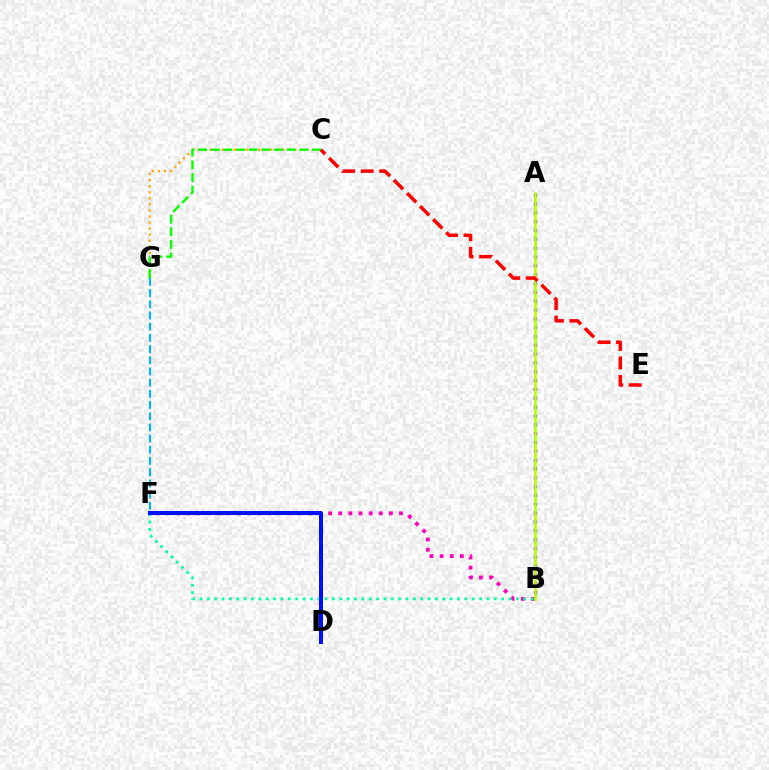{('A', 'B'): [{'color': '#9b00ff', 'line_style': 'dotted', 'thickness': 2.4}, {'color': '#b3ff00', 'line_style': 'solid', 'thickness': 1.84}], ('C', 'G'): [{'color': '#ffa500', 'line_style': 'dotted', 'thickness': 1.65}, {'color': '#08ff00', 'line_style': 'dashed', 'thickness': 1.72}], ('B', 'F'): [{'color': '#ff00bd', 'line_style': 'dotted', 'thickness': 2.75}, {'color': '#00ff9d', 'line_style': 'dotted', 'thickness': 2.0}], ('F', 'G'): [{'color': '#00b5ff', 'line_style': 'dashed', 'thickness': 1.52}], ('D', 'F'): [{'color': '#0010ff', 'line_style': 'solid', 'thickness': 2.89}], ('C', 'E'): [{'color': '#ff0000', 'line_style': 'dashed', 'thickness': 2.51}]}